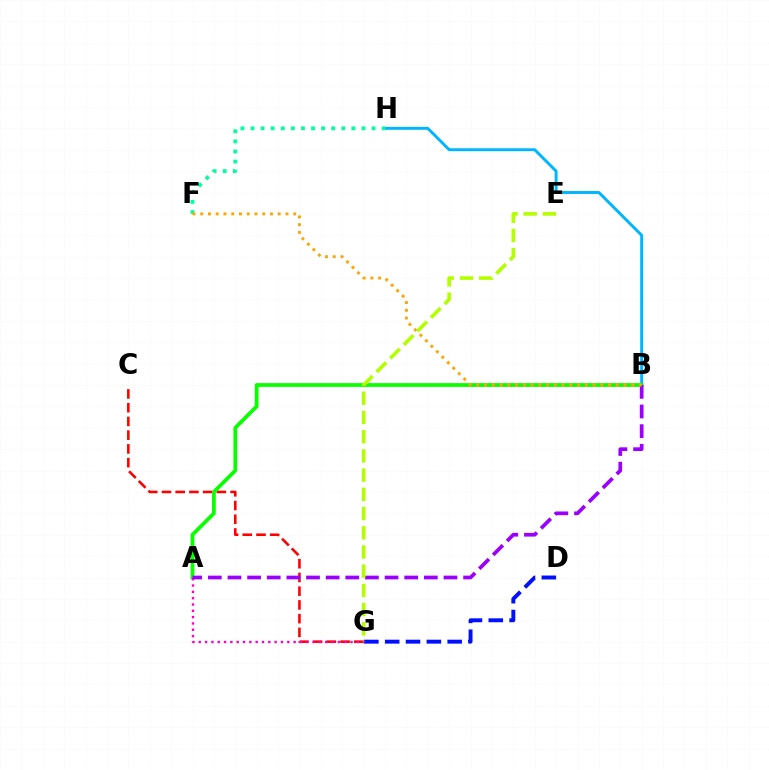{('B', 'H'): [{'color': '#00b5ff', 'line_style': 'solid', 'thickness': 2.11}], ('C', 'G'): [{'color': '#ff0000', 'line_style': 'dashed', 'thickness': 1.87}], ('A', 'B'): [{'color': '#08ff00', 'line_style': 'solid', 'thickness': 2.7}, {'color': '#9b00ff', 'line_style': 'dashed', 'thickness': 2.67}], ('D', 'G'): [{'color': '#0010ff', 'line_style': 'dashed', 'thickness': 2.83}], ('F', 'H'): [{'color': '#00ff9d', 'line_style': 'dotted', 'thickness': 2.74}], ('A', 'G'): [{'color': '#ff00bd', 'line_style': 'dotted', 'thickness': 1.72}], ('B', 'F'): [{'color': '#ffa500', 'line_style': 'dotted', 'thickness': 2.11}], ('E', 'G'): [{'color': '#b3ff00', 'line_style': 'dashed', 'thickness': 2.61}]}